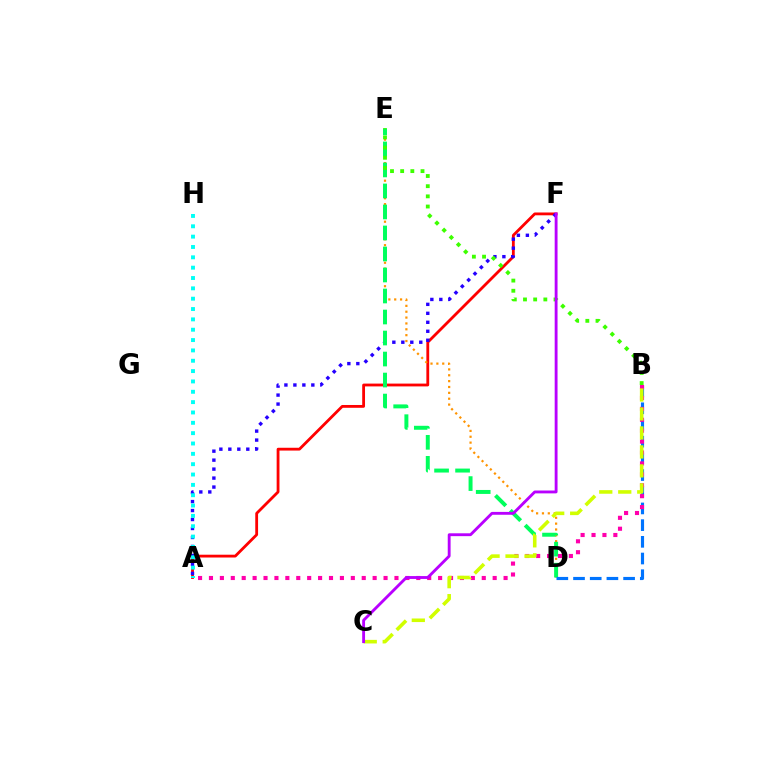{('A', 'F'): [{'color': '#ff0000', 'line_style': 'solid', 'thickness': 2.02}, {'color': '#2500ff', 'line_style': 'dotted', 'thickness': 2.44}], ('D', 'E'): [{'color': '#ff9400', 'line_style': 'dotted', 'thickness': 1.59}, {'color': '#00ff5c', 'line_style': 'dashed', 'thickness': 2.85}], ('B', 'D'): [{'color': '#0074ff', 'line_style': 'dashed', 'thickness': 2.27}], ('A', 'H'): [{'color': '#00fff6', 'line_style': 'dotted', 'thickness': 2.81}], ('A', 'B'): [{'color': '#ff00ac', 'line_style': 'dotted', 'thickness': 2.96}], ('B', 'C'): [{'color': '#d1ff00', 'line_style': 'dashed', 'thickness': 2.58}], ('B', 'E'): [{'color': '#3dff00', 'line_style': 'dotted', 'thickness': 2.76}], ('C', 'F'): [{'color': '#b900ff', 'line_style': 'solid', 'thickness': 2.06}]}